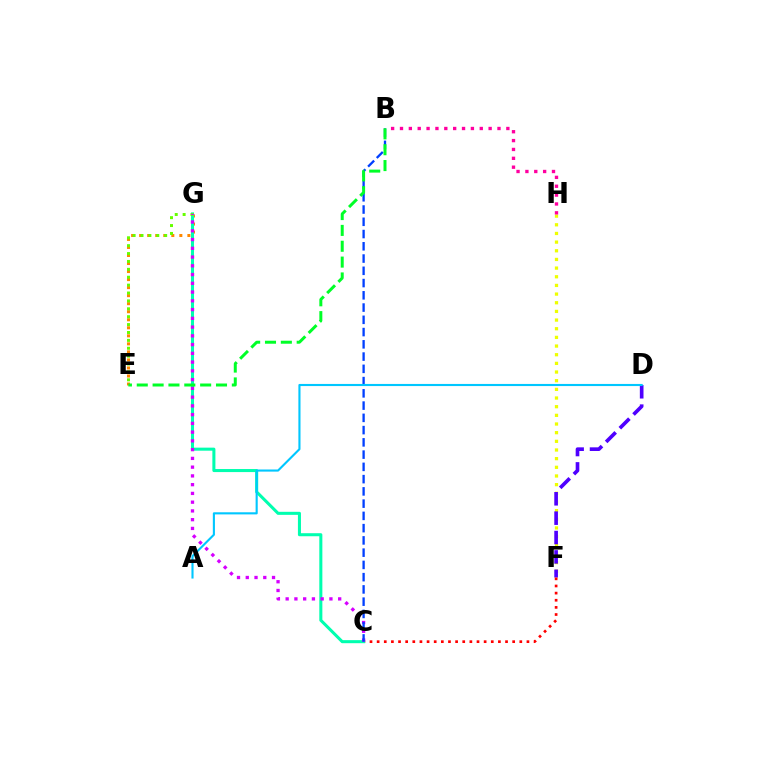{('E', 'G'): [{'color': '#ff8800', 'line_style': 'dotted', 'thickness': 2.18}, {'color': '#66ff00', 'line_style': 'dotted', 'thickness': 2.14}], ('F', 'H'): [{'color': '#eeff00', 'line_style': 'dotted', 'thickness': 2.35}], ('D', 'F'): [{'color': '#4f00ff', 'line_style': 'dashed', 'thickness': 2.63}], ('C', 'F'): [{'color': '#ff0000', 'line_style': 'dotted', 'thickness': 1.94}], ('C', 'G'): [{'color': '#00ffaf', 'line_style': 'solid', 'thickness': 2.19}, {'color': '#d600ff', 'line_style': 'dotted', 'thickness': 2.38}], ('B', 'C'): [{'color': '#003fff', 'line_style': 'dashed', 'thickness': 1.66}], ('B', 'H'): [{'color': '#ff00a0', 'line_style': 'dotted', 'thickness': 2.41}], ('B', 'E'): [{'color': '#00ff27', 'line_style': 'dashed', 'thickness': 2.15}], ('A', 'D'): [{'color': '#00c7ff', 'line_style': 'solid', 'thickness': 1.53}]}